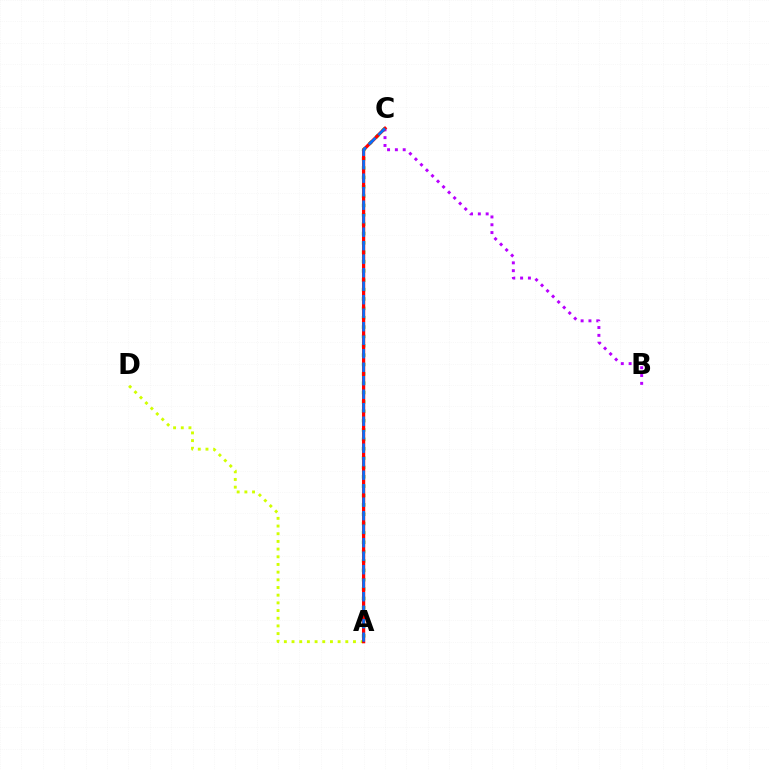{('A', 'C'): [{'color': '#00ff5c', 'line_style': 'dotted', 'thickness': 2.54}, {'color': '#ff0000', 'line_style': 'solid', 'thickness': 2.34}, {'color': '#0074ff', 'line_style': 'dashed', 'thickness': 1.83}], ('B', 'C'): [{'color': '#b900ff', 'line_style': 'dotted', 'thickness': 2.13}], ('A', 'D'): [{'color': '#d1ff00', 'line_style': 'dotted', 'thickness': 2.09}]}